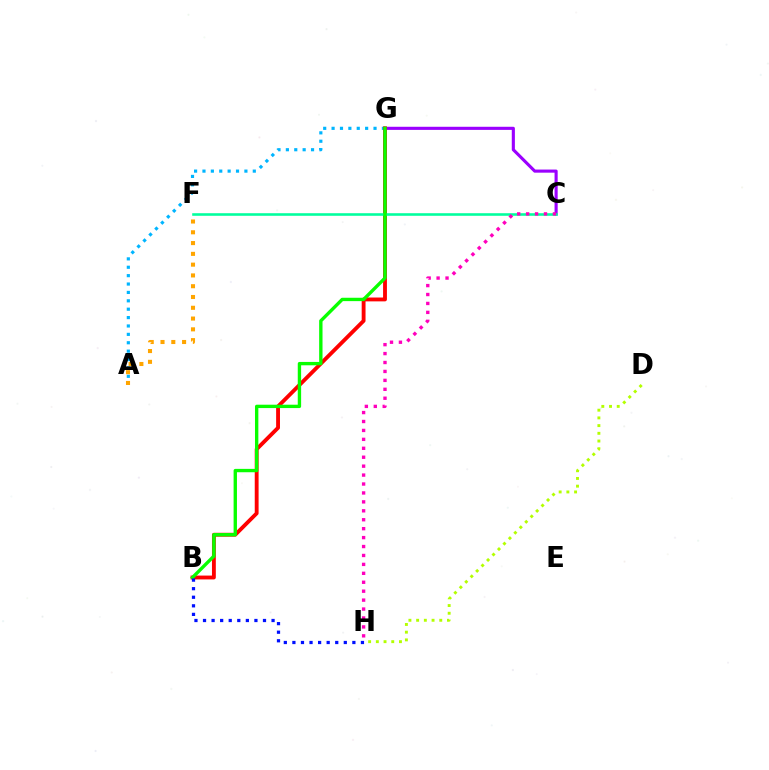{('C', 'G'): [{'color': '#9b00ff', 'line_style': 'solid', 'thickness': 2.24}], ('A', 'G'): [{'color': '#00b5ff', 'line_style': 'dotted', 'thickness': 2.28}], ('B', 'G'): [{'color': '#ff0000', 'line_style': 'solid', 'thickness': 2.77}, {'color': '#08ff00', 'line_style': 'solid', 'thickness': 2.42}], ('C', 'F'): [{'color': '#00ff9d', 'line_style': 'solid', 'thickness': 1.86}], ('A', 'F'): [{'color': '#ffa500', 'line_style': 'dotted', 'thickness': 2.93}], ('D', 'H'): [{'color': '#b3ff00', 'line_style': 'dotted', 'thickness': 2.1}], ('B', 'H'): [{'color': '#0010ff', 'line_style': 'dotted', 'thickness': 2.33}], ('C', 'H'): [{'color': '#ff00bd', 'line_style': 'dotted', 'thickness': 2.43}]}